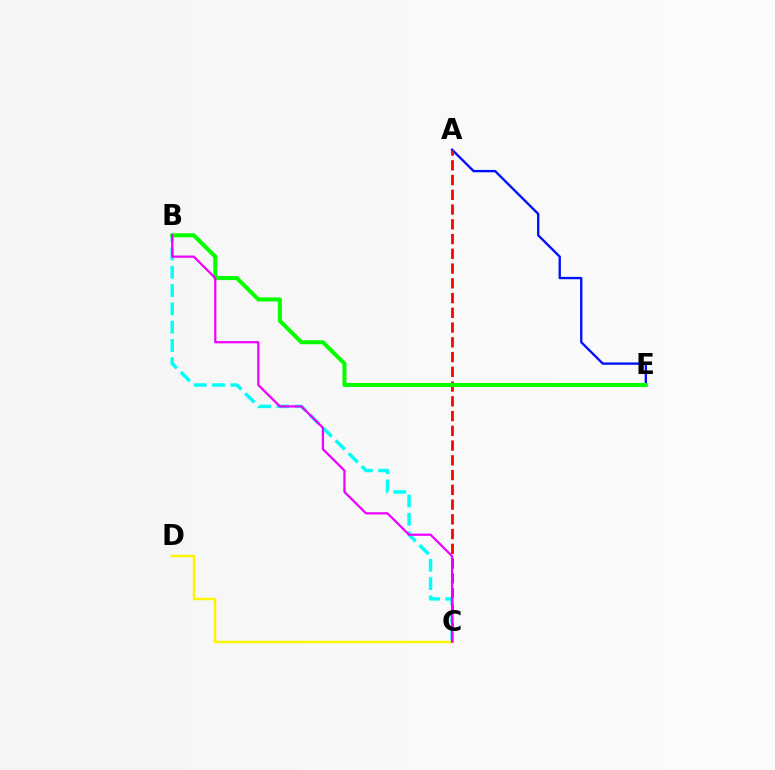{('A', 'E'): [{'color': '#0010ff', 'line_style': 'solid', 'thickness': 1.69}], ('A', 'C'): [{'color': '#ff0000', 'line_style': 'dashed', 'thickness': 2.0}], ('B', 'C'): [{'color': '#00fff6', 'line_style': 'dashed', 'thickness': 2.49}, {'color': '#ee00ff', 'line_style': 'solid', 'thickness': 1.61}], ('C', 'D'): [{'color': '#fcf500', 'line_style': 'solid', 'thickness': 1.78}], ('B', 'E'): [{'color': '#08ff00', 'line_style': 'solid', 'thickness': 2.92}]}